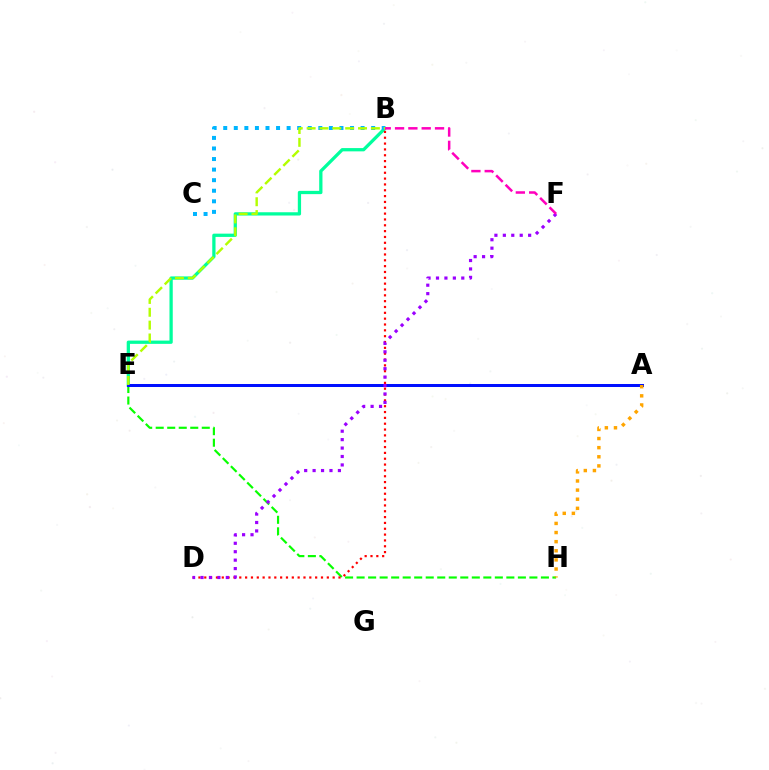{('B', 'E'): [{'color': '#00ff9d', 'line_style': 'solid', 'thickness': 2.35}, {'color': '#b3ff00', 'line_style': 'dashed', 'thickness': 1.75}], ('E', 'H'): [{'color': '#08ff00', 'line_style': 'dashed', 'thickness': 1.56}], ('A', 'E'): [{'color': '#0010ff', 'line_style': 'solid', 'thickness': 2.17}], ('B', 'D'): [{'color': '#ff0000', 'line_style': 'dotted', 'thickness': 1.59}], ('D', 'F'): [{'color': '#9b00ff', 'line_style': 'dotted', 'thickness': 2.29}], ('B', 'C'): [{'color': '#00b5ff', 'line_style': 'dotted', 'thickness': 2.87}], ('A', 'H'): [{'color': '#ffa500', 'line_style': 'dotted', 'thickness': 2.48}], ('B', 'F'): [{'color': '#ff00bd', 'line_style': 'dashed', 'thickness': 1.81}]}